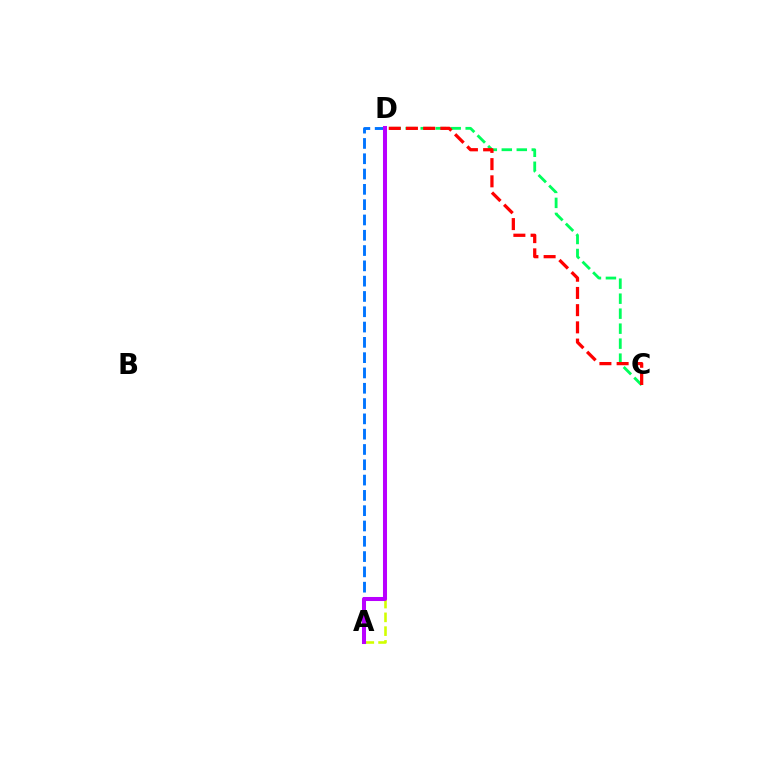{('A', 'D'): [{'color': '#d1ff00', 'line_style': 'dashed', 'thickness': 1.87}, {'color': '#0074ff', 'line_style': 'dashed', 'thickness': 2.08}, {'color': '#b900ff', 'line_style': 'solid', 'thickness': 2.91}], ('C', 'D'): [{'color': '#00ff5c', 'line_style': 'dashed', 'thickness': 2.04}, {'color': '#ff0000', 'line_style': 'dashed', 'thickness': 2.34}]}